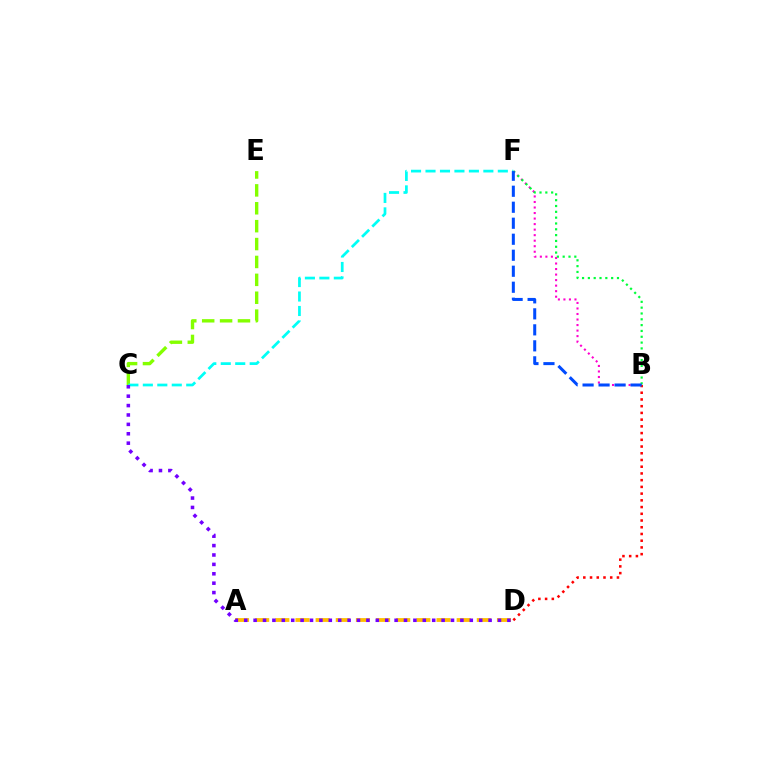{('B', 'F'): [{'color': '#ff00cf', 'line_style': 'dotted', 'thickness': 1.5}, {'color': '#00ff39', 'line_style': 'dotted', 'thickness': 1.58}, {'color': '#004bff', 'line_style': 'dashed', 'thickness': 2.17}], ('A', 'D'): [{'color': '#ffbd00', 'line_style': 'dashed', 'thickness': 2.74}], ('C', 'E'): [{'color': '#84ff00', 'line_style': 'dashed', 'thickness': 2.43}], ('C', 'F'): [{'color': '#00fff6', 'line_style': 'dashed', 'thickness': 1.96}], ('C', 'D'): [{'color': '#7200ff', 'line_style': 'dotted', 'thickness': 2.55}], ('B', 'D'): [{'color': '#ff0000', 'line_style': 'dotted', 'thickness': 1.83}]}